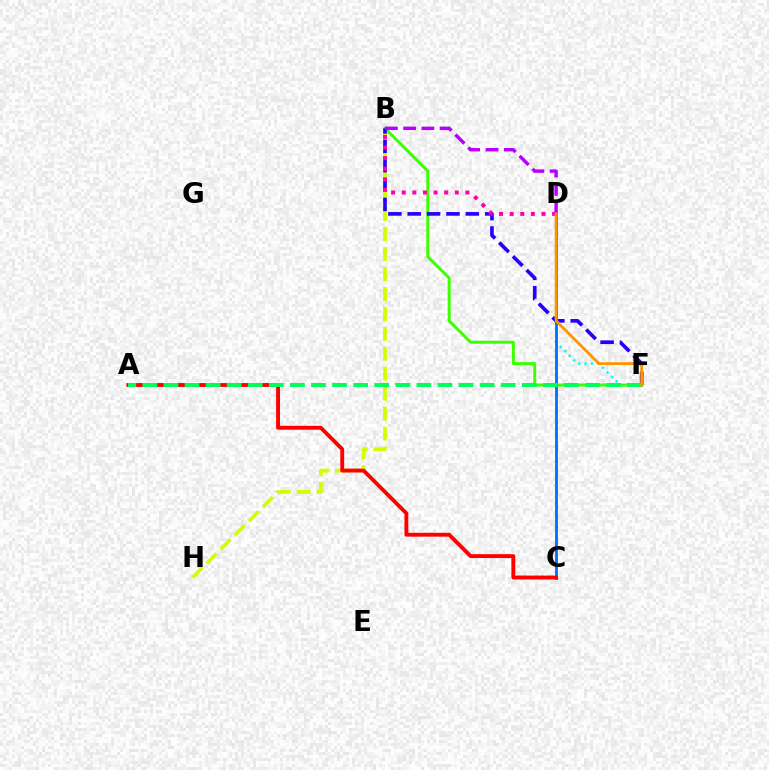{('B', 'H'): [{'color': '#d1ff00', 'line_style': 'dashed', 'thickness': 2.71}], ('D', 'F'): [{'color': '#00fff6', 'line_style': 'dotted', 'thickness': 1.73}, {'color': '#ff9400', 'line_style': 'solid', 'thickness': 2.01}], ('B', 'F'): [{'color': '#3dff00', 'line_style': 'solid', 'thickness': 2.14}, {'color': '#2500ff', 'line_style': 'dashed', 'thickness': 2.63}], ('C', 'D'): [{'color': '#0074ff', 'line_style': 'solid', 'thickness': 2.06}], ('A', 'C'): [{'color': '#ff0000', 'line_style': 'solid', 'thickness': 2.79}], ('B', 'D'): [{'color': '#ff00ac', 'line_style': 'dotted', 'thickness': 2.88}, {'color': '#b900ff', 'line_style': 'dashed', 'thickness': 2.48}], ('A', 'F'): [{'color': '#00ff5c', 'line_style': 'dashed', 'thickness': 2.86}]}